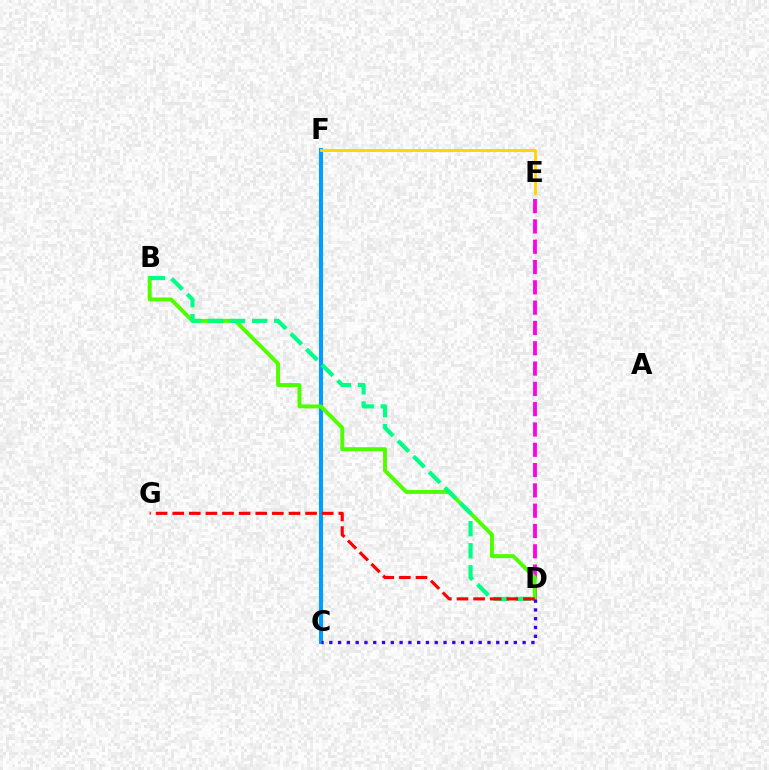{('C', 'F'): [{'color': '#009eff', 'line_style': 'solid', 'thickness': 2.96}], ('E', 'F'): [{'color': '#ffd500', 'line_style': 'solid', 'thickness': 2.06}], ('D', 'E'): [{'color': '#ff00ed', 'line_style': 'dashed', 'thickness': 2.76}], ('B', 'D'): [{'color': '#4fff00', 'line_style': 'solid', 'thickness': 2.82}, {'color': '#00ff86', 'line_style': 'dashed', 'thickness': 3.0}], ('D', 'G'): [{'color': '#ff0000', 'line_style': 'dashed', 'thickness': 2.26}], ('C', 'D'): [{'color': '#3700ff', 'line_style': 'dotted', 'thickness': 2.39}]}